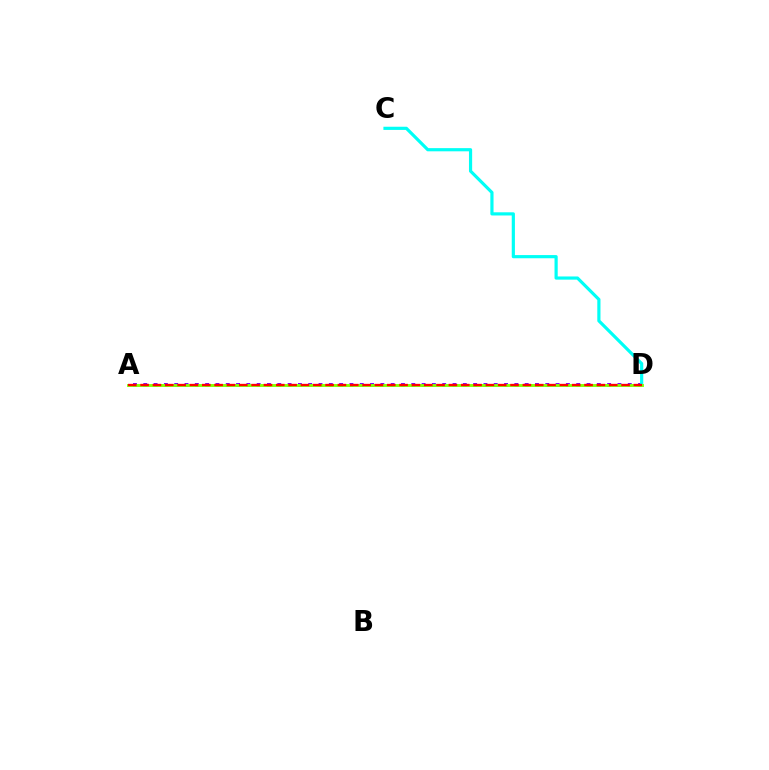{('A', 'D'): [{'color': '#7200ff', 'line_style': 'dotted', 'thickness': 2.8}, {'color': '#84ff00', 'line_style': 'solid', 'thickness': 2.07}, {'color': '#ff0000', 'line_style': 'dashed', 'thickness': 1.68}], ('C', 'D'): [{'color': '#00fff6', 'line_style': 'solid', 'thickness': 2.29}]}